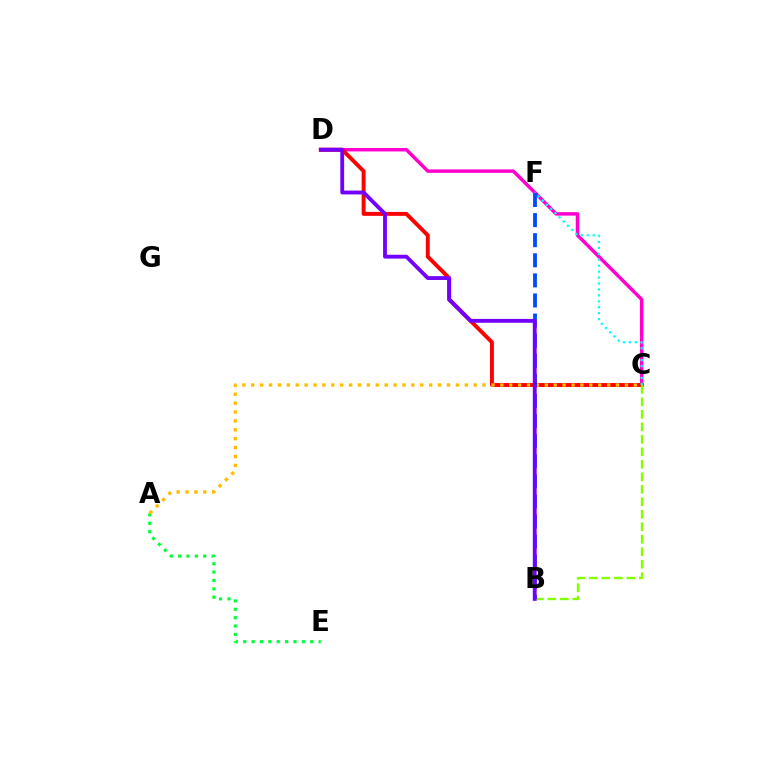{('C', 'D'): [{'color': '#ff00cf', 'line_style': 'solid', 'thickness': 2.5}, {'color': '#ff0000', 'line_style': 'solid', 'thickness': 2.82}], ('C', 'F'): [{'color': '#00fff6', 'line_style': 'dotted', 'thickness': 1.61}], ('B', 'C'): [{'color': '#84ff00', 'line_style': 'dashed', 'thickness': 1.7}], ('A', 'E'): [{'color': '#00ff39', 'line_style': 'dotted', 'thickness': 2.27}], ('A', 'C'): [{'color': '#ffbd00', 'line_style': 'dotted', 'thickness': 2.42}], ('B', 'F'): [{'color': '#004bff', 'line_style': 'dashed', 'thickness': 2.73}], ('B', 'D'): [{'color': '#7200ff', 'line_style': 'solid', 'thickness': 2.77}]}